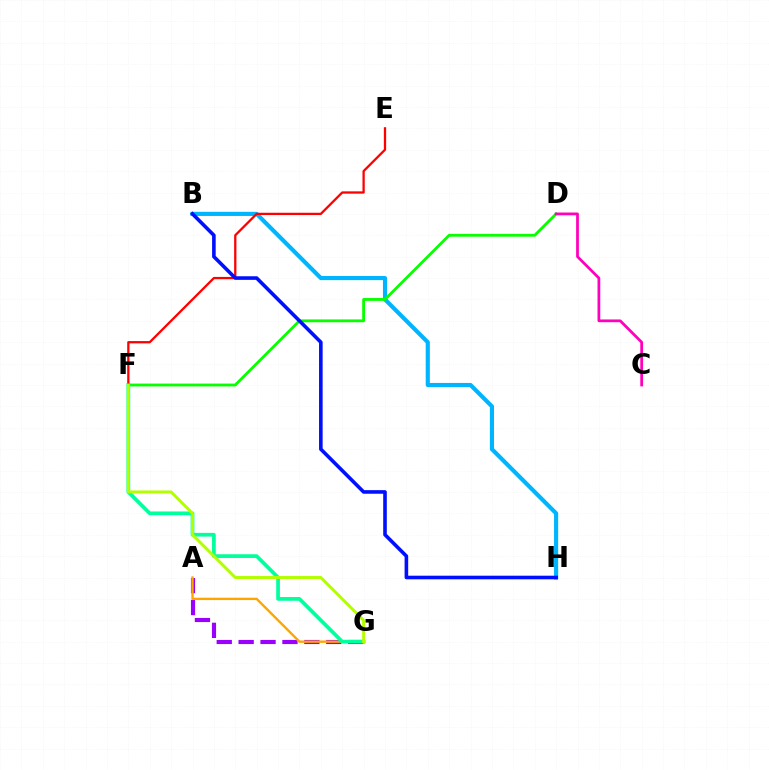{('A', 'G'): [{'color': '#9b00ff', 'line_style': 'dashed', 'thickness': 2.98}, {'color': '#ffa500', 'line_style': 'solid', 'thickness': 1.69}], ('B', 'H'): [{'color': '#00b5ff', 'line_style': 'solid', 'thickness': 2.98}, {'color': '#0010ff', 'line_style': 'solid', 'thickness': 2.59}], ('D', 'F'): [{'color': '#08ff00', 'line_style': 'solid', 'thickness': 2.03}], ('F', 'G'): [{'color': '#00ff9d', 'line_style': 'solid', 'thickness': 2.68}, {'color': '#b3ff00', 'line_style': 'solid', 'thickness': 2.13}], ('E', 'F'): [{'color': '#ff0000', 'line_style': 'solid', 'thickness': 1.64}], ('C', 'D'): [{'color': '#ff00bd', 'line_style': 'solid', 'thickness': 1.98}]}